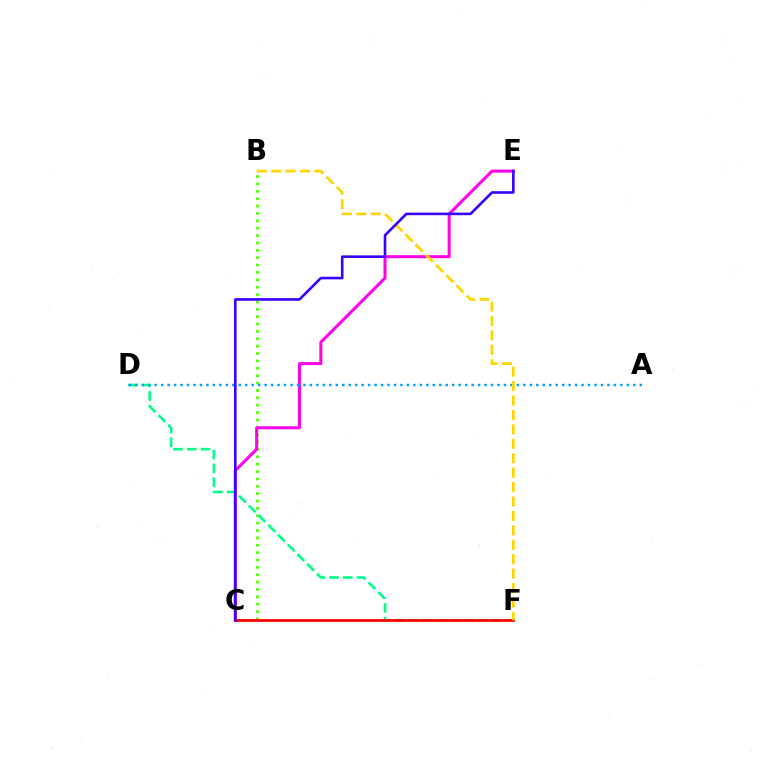{('B', 'C'): [{'color': '#4fff00', 'line_style': 'dotted', 'thickness': 2.0}], ('D', 'F'): [{'color': '#00ff86', 'line_style': 'dashed', 'thickness': 1.87}], ('C', 'E'): [{'color': '#ff00ed', 'line_style': 'solid', 'thickness': 2.18}, {'color': '#3700ff', 'line_style': 'solid', 'thickness': 1.87}], ('A', 'D'): [{'color': '#009eff', 'line_style': 'dotted', 'thickness': 1.76}], ('C', 'F'): [{'color': '#ff0000', 'line_style': 'solid', 'thickness': 1.96}], ('B', 'F'): [{'color': '#ffd500', 'line_style': 'dashed', 'thickness': 1.96}]}